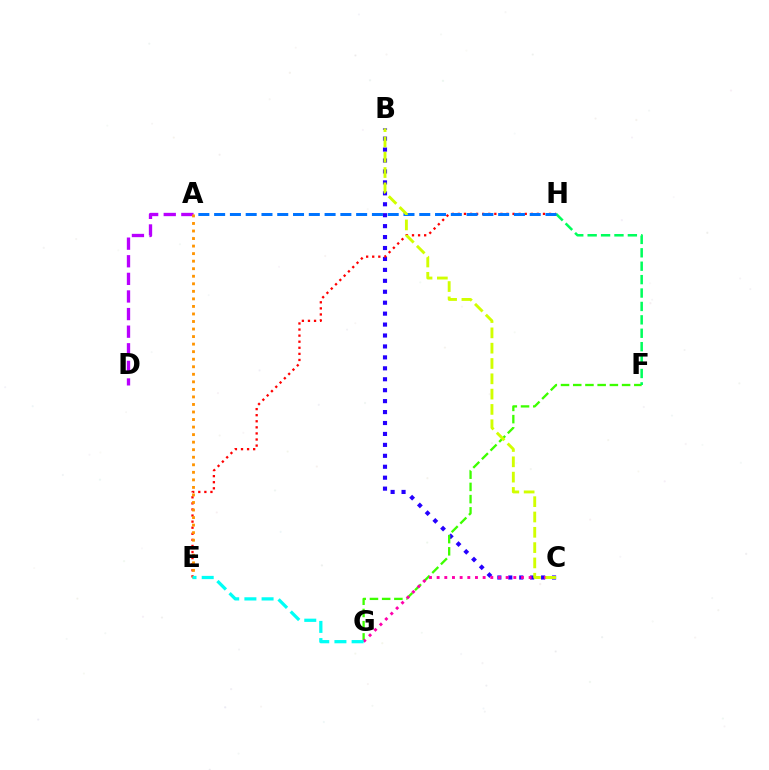{('B', 'C'): [{'color': '#2500ff', 'line_style': 'dotted', 'thickness': 2.97}, {'color': '#d1ff00', 'line_style': 'dashed', 'thickness': 2.08}], ('F', 'G'): [{'color': '#3dff00', 'line_style': 'dashed', 'thickness': 1.66}], ('A', 'D'): [{'color': '#b900ff', 'line_style': 'dashed', 'thickness': 2.39}], ('F', 'H'): [{'color': '#00ff5c', 'line_style': 'dashed', 'thickness': 1.82}], ('C', 'G'): [{'color': '#ff00ac', 'line_style': 'dotted', 'thickness': 2.08}], ('E', 'H'): [{'color': '#ff0000', 'line_style': 'dotted', 'thickness': 1.65}], ('A', 'H'): [{'color': '#0074ff', 'line_style': 'dashed', 'thickness': 2.14}], ('A', 'E'): [{'color': '#ff9400', 'line_style': 'dotted', 'thickness': 2.05}], ('E', 'G'): [{'color': '#00fff6', 'line_style': 'dashed', 'thickness': 2.33}]}